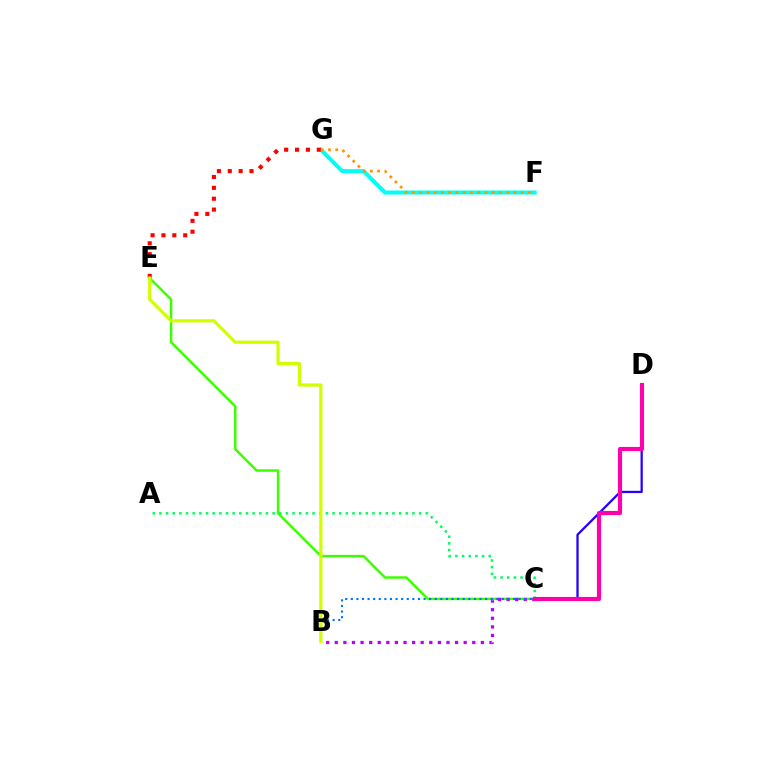{('F', 'G'): [{'color': '#00fff6', 'line_style': 'solid', 'thickness': 2.88}, {'color': '#ff9400', 'line_style': 'dotted', 'thickness': 1.97}], ('C', 'E'): [{'color': '#3dff00', 'line_style': 'solid', 'thickness': 1.78}], ('E', 'G'): [{'color': '#ff0000', 'line_style': 'dotted', 'thickness': 2.95}], ('C', 'D'): [{'color': '#2500ff', 'line_style': 'solid', 'thickness': 1.63}, {'color': '#ff00ac', 'line_style': 'solid', 'thickness': 2.97}], ('A', 'C'): [{'color': '#00ff5c', 'line_style': 'dotted', 'thickness': 1.81}], ('B', 'C'): [{'color': '#b900ff', 'line_style': 'dotted', 'thickness': 2.33}, {'color': '#0074ff', 'line_style': 'dotted', 'thickness': 1.52}], ('B', 'E'): [{'color': '#d1ff00', 'line_style': 'solid', 'thickness': 2.32}]}